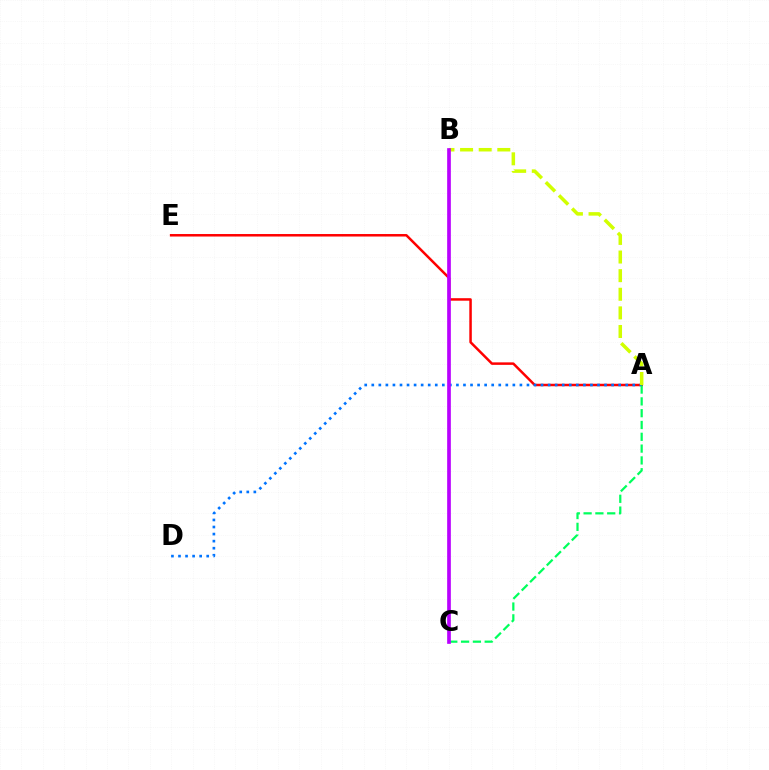{('A', 'E'): [{'color': '#ff0000', 'line_style': 'solid', 'thickness': 1.8}], ('A', 'D'): [{'color': '#0074ff', 'line_style': 'dotted', 'thickness': 1.92}], ('A', 'C'): [{'color': '#00ff5c', 'line_style': 'dashed', 'thickness': 1.6}], ('A', 'B'): [{'color': '#d1ff00', 'line_style': 'dashed', 'thickness': 2.53}], ('B', 'C'): [{'color': '#b900ff', 'line_style': 'solid', 'thickness': 2.65}]}